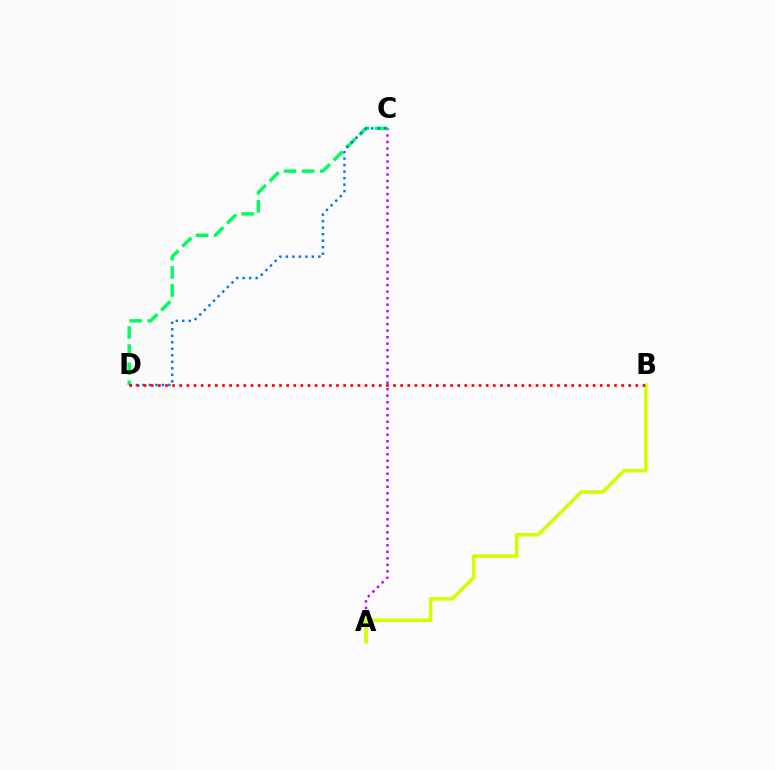{('A', 'C'): [{'color': '#b900ff', 'line_style': 'dotted', 'thickness': 1.77}], ('A', 'B'): [{'color': '#d1ff00', 'line_style': 'solid', 'thickness': 2.55}], ('C', 'D'): [{'color': '#00ff5c', 'line_style': 'dashed', 'thickness': 2.46}, {'color': '#0074ff', 'line_style': 'dotted', 'thickness': 1.77}], ('B', 'D'): [{'color': '#ff0000', 'line_style': 'dotted', 'thickness': 1.94}]}